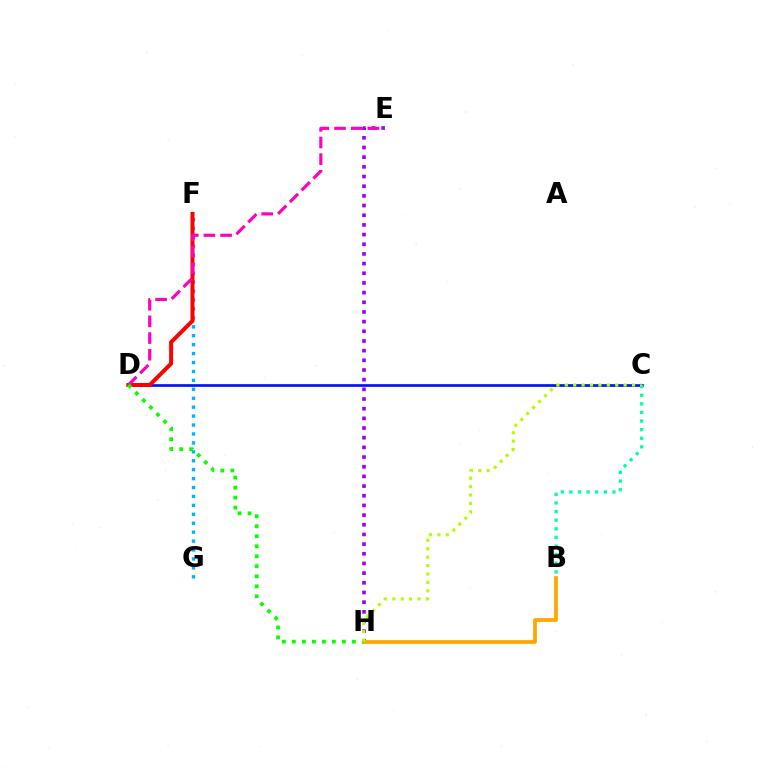{('C', 'D'): [{'color': '#0010ff', 'line_style': 'solid', 'thickness': 1.92}], ('F', 'G'): [{'color': '#00b5ff', 'line_style': 'dotted', 'thickness': 2.43}], ('D', 'F'): [{'color': '#ff0000', 'line_style': 'solid', 'thickness': 2.88}], ('B', 'C'): [{'color': '#00ff9d', 'line_style': 'dotted', 'thickness': 2.34}], ('E', 'H'): [{'color': '#9b00ff', 'line_style': 'dotted', 'thickness': 2.63}], ('D', 'E'): [{'color': '#ff00bd', 'line_style': 'dashed', 'thickness': 2.26}], ('B', 'H'): [{'color': '#ffa500', 'line_style': 'solid', 'thickness': 2.67}], ('D', 'H'): [{'color': '#08ff00', 'line_style': 'dotted', 'thickness': 2.72}], ('C', 'H'): [{'color': '#b3ff00', 'line_style': 'dotted', 'thickness': 2.28}]}